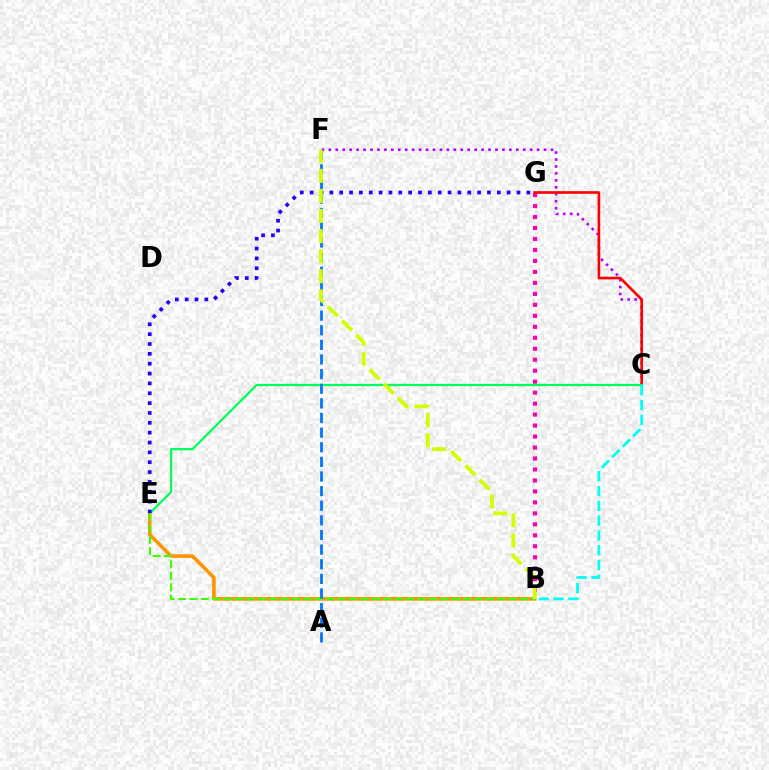{('C', 'F'): [{'color': '#b900ff', 'line_style': 'dotted', 'thickness': 1.89}], ('B', 'G'): [{'color': '#ff00ac', 'line_style': 'dotted', 'thickness': 2.98}], ('C', 'G'): [{'color': '#ff0000', 'line_style': 'solid', 'thickness': 1.9}], ('B', 'E'): [{'color': '#ff9400', 'line_style': 'solid', 'thickness': 2.59}, {'color': '#3dff00', 'line_style': 'dashed', 'thickness': 1.55}], ('C', 'E'): [{'color': '#00ff5c', 'line_style': 'solid', 'thickness': 1.6}], ('E', 'G'): [{'color': '#2500ff', 'line_style': 'dotted', 'thickness': 2.68}], ('A', 'F'): [{'color': '#0074ff', 'line_style': 'dashed', 'thickness': 1.99}], ('B', 'C'): [{'color': '#00fff6', 'line_style': 'dashed', 'thickness': 2.01}], ('B', 'F'): [{'color': '#d1ff00', 'line_style': 'dashed', 'thickness': 2.73}]}